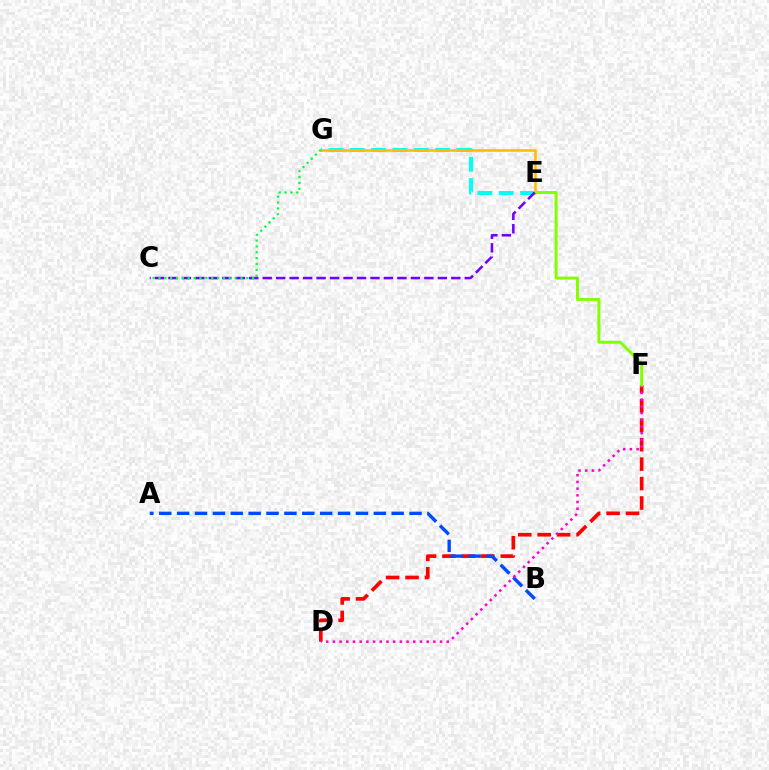{('D', 'F'): [{'color': '#ff0000', 'line_style': 'dashed', 'thickness': 2.64}, {'color': '#ff00cf', 'line_style': 'dotted', 'thickness': 1.82}], ('E', 'G'): [{'color': '#00fff6', 'line_style': 'dashed', 'thickness': 2.9}, {'color': '#ffbd00', 'line_style': 'solid', 'thickness': 1.86}], ('A', 'B'): [{'color': '#004bff', 'line_style': 'dashed', 'thickness': 2.43}], ('E', 'F'): [{'color': '#84ff00', 'line_style': 'solid', 'thickness': 2.14}], ('C', 'E'): [{'color': '#7200ff', 'line_style': 'dashed', 'thickness': 1.83}], ('C', 'G'): [{'color': '#00ff39', 'line_style': 'dotted', 'thickness': 1.59}]}